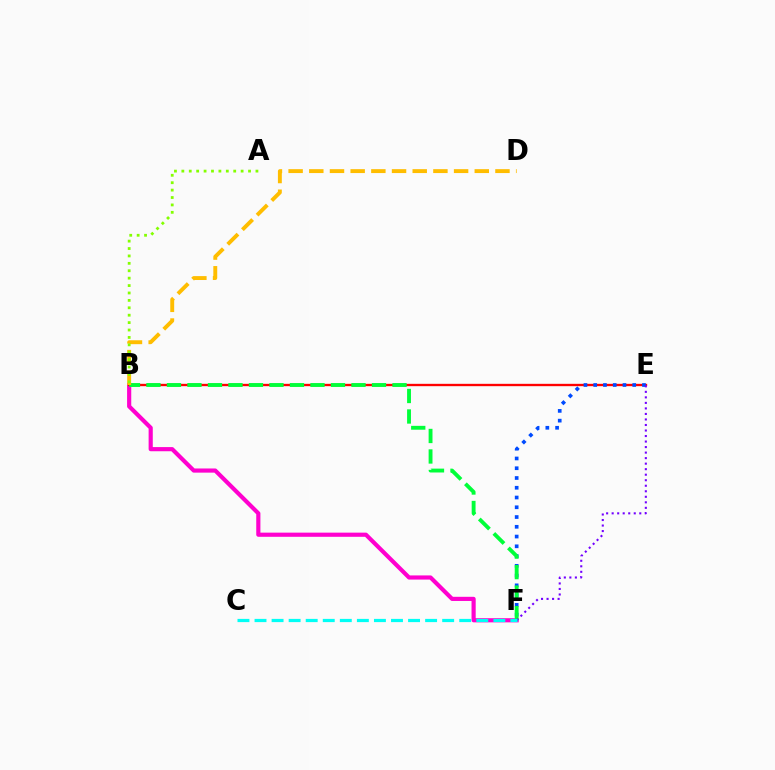{('B', 'F'): [{'color': '#ff00cf', 'line_style': 'solid', 'thickness': 2.99}, {'color': '#00ff39', 'line_style': 'dashed', 'thickness': 2.79}], ('B', 'E'): [{'color': '#ff0000', 'line_style': 'solid', 'thickness': 1.69}], ('E', 'F'): [{'color': '#004bff', 'line_style': 'dotted', 'thickness': 2.65}, {'color': '#7200ff', 'line_style': 'dotted', 'thickness': 1.5}], ('C', 'F'): [{'color': '#00fff6', 'line_style': 'dashed', 'thickness': 2.32}], ('B', 'D'): [{'color': '#ffbd00', 'line_style': 'dashed', 'thickness': 2.81}], ('A', 'B'): [{'color': '#84ff00', 'line_style': 'dotted', 'thickness': 2.01}]}